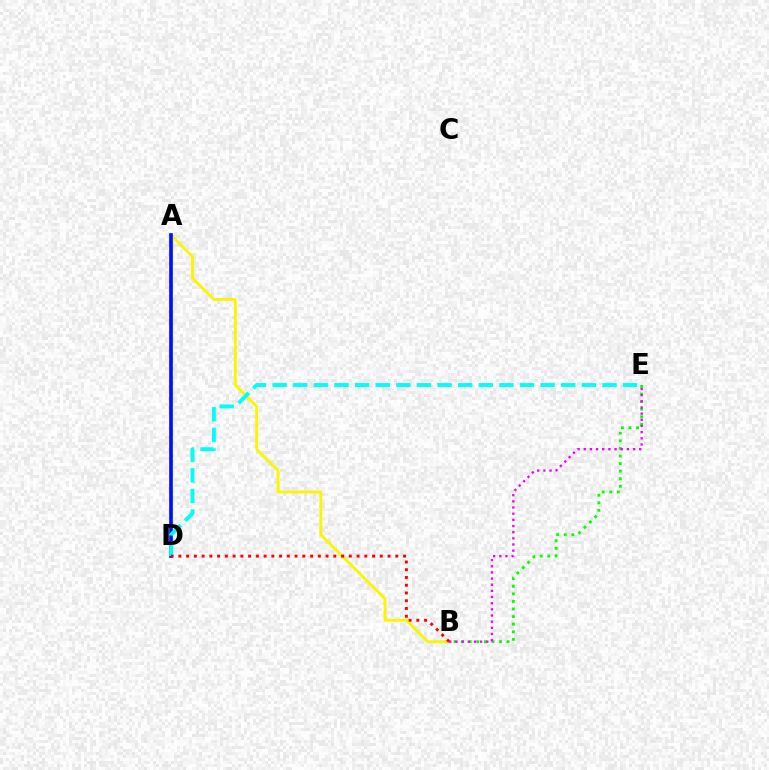{('A', 'B'): [{'color': '#fcf500', 'line_style': 'solid', 'thickness': 2.07}], ('A', 'D'): [{'color': '#0010ff', 'line_style': 'solid', 'thickness': 2.64}], ('B', 'E'): [{'color': '#08ff00', 'line_style': 'dotted', 'thickness': 2.06}, {'color': '#ee00ff', 'line_style': 'dotted', 'thickness': 1.67}], ('D', 'E'): [{'color': '#00fff6', 'line_style': 'dashed', 'thickness': 2.8}], ('B', 'D'): [{'color': '#ff0000', 'line_style': 'dotted', 'thickness': 2.1}]}